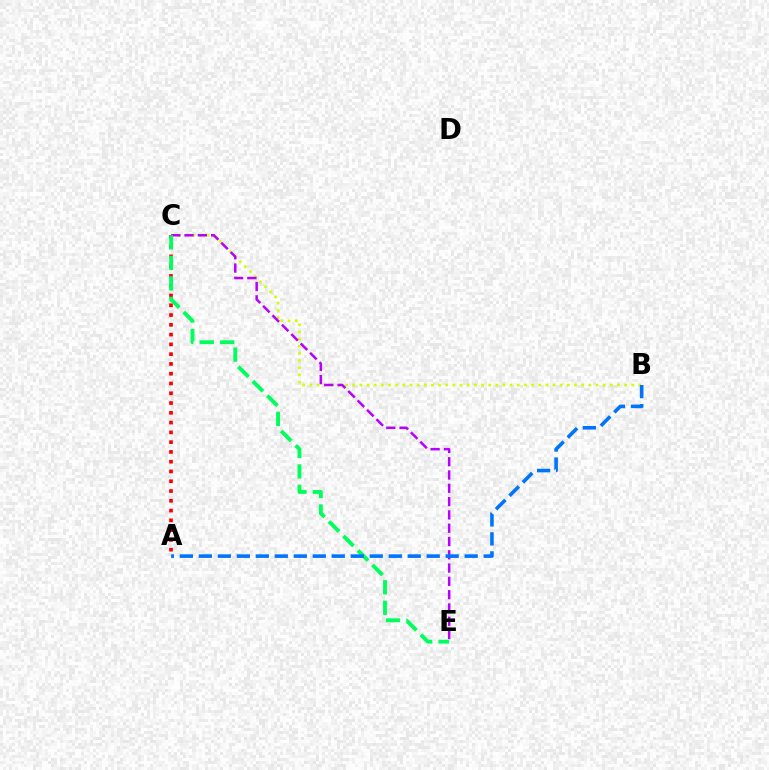{('A', 'C'): [{'color': '#ff0000', 'line_style': 'dotted', 'thickness': 2.66}], ('B', 'C'): [{'color': '#d1ff00', 'line_style': 'dotted', 'thickness': 1.94}], ('C', 'E'): [{'color': '#b900ff', 'line_style': 'dashed', 'thickness': 1.81}, {'color': '#00ff5c', 'line_style': 'dashed', 'thickness': 2.78}], ('A', 'B'): [{'color': '#0074ff', 'line_style': 'dashed', 'thickness': 2.58}]}